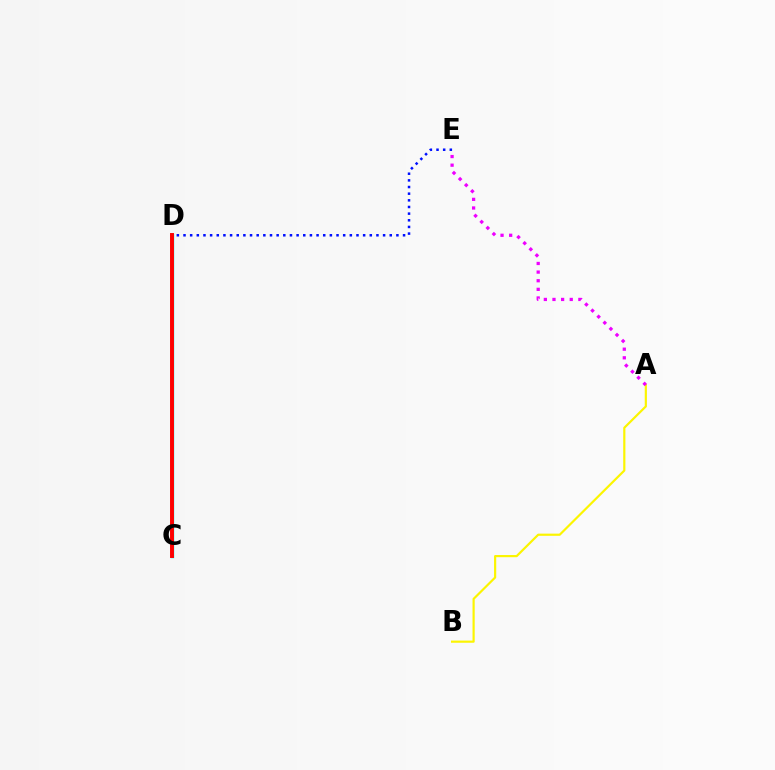{('C', 'D'): [{'color': '#00fff6', 'line_style': 'solid', 'thickness': 2.49}, {'color': '#08ff00', 'line_style': 'dotted', 'thickness': 1.5}, {'color': '#ff0000', 'line_style': 'solid', 'thickness': 2.84}], ('D', 'E'): [{'color': '#0010ff', 'line_style': 'dotted', 'thickness': 1.81}], ('A', 'B'): [{'color': '#fcf500', 'line_style': 'solid', 'thickness': 1.57}], ('A', 'E'): [{'color': '#ee00ff', 'line_style': 'dotted', 'thickness': 2.34}]}